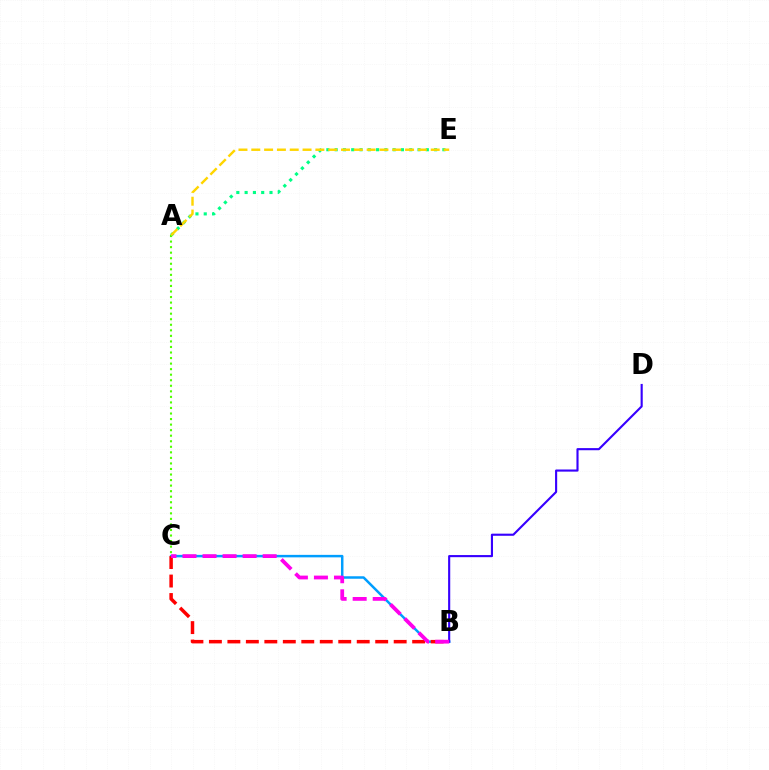{('A', 'C'): [{'color': '#4fff00', 'line_style': 'dotted', 'thickness': 1.51}], ('B', 'C'): [{'color': '#009eff', 'line_style': 'solid', 'thickness': 1.79}, {'color': '#ff0000', 'line_style': 'dashed', 'thickness': 2.51}, {'color': '#ff00ed', 'line_style': 'dashed', 'thickness': 2.72}], ('A', 'E'): [{'color': '#00ff86', 'line_style': 'dotted', 'thickness': 2.25}, {'color': '#ffd500', 'line_style': 'dashed', 'thickness': 1.74}], ('B', 'D'): [{'color': '#3700ff', 'line_style': 'solid', 'thickness': 1.53}]}